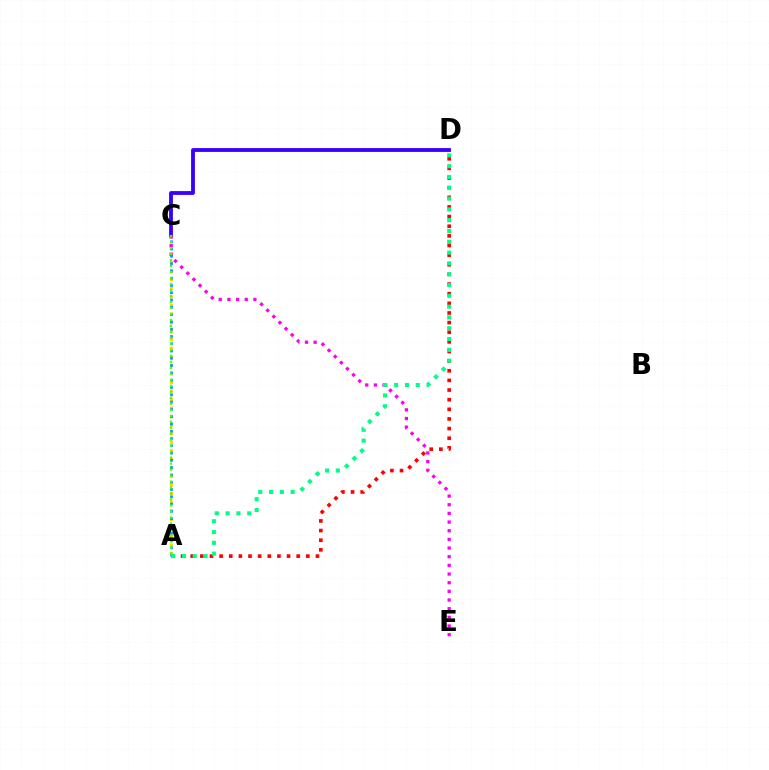{('A', 'C'): [{'color': '#ffd500', 'line_style': 'dotted', 'thickness': 2.32}, {'color': '#009eff', 'line_style': 'dotted', 'thickness': 1.98}, {'color': '#4fff00', 'line_style': 'dotted', 'thickness': 1.63}], ('A', 'D'): [{'color': '#ff0000', 'line_style': 'dotted', 'thickness': 2.62}, {'color': '#00ff86', 'line_style': 'dotted', 'thickness': 2.94}], ('C', 'D'): [{'color': '#3700ff', 'line_style': 'solid', 'thickness': 2.74}], ('C', 'E'): [{'color': '#ff00ed', 'line_style': 'dotted', 'thickness': 2.35}]}